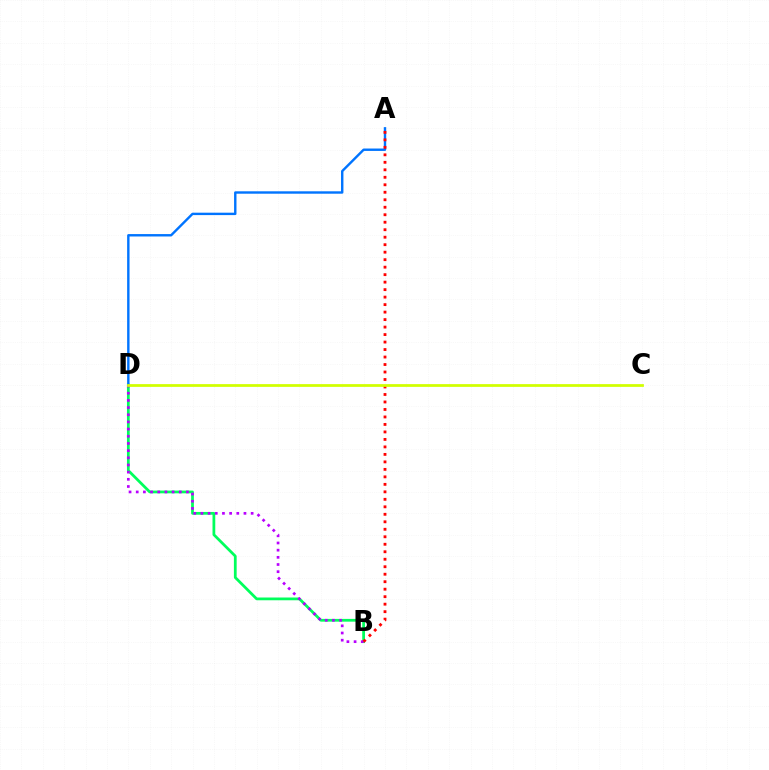{('B', 'D'): [{'color': '#00ff5c', 'line_style': 'solid', 'thickness': 1.99}, {'color': '#b900ff', 'line_style': 'dotted', 'thickness': 1.95}], ('A', 'D'): [{'color': '#0074ff', 'line_style': 'solid', 'thickness': 1.73}], ('A', 'B'): [{'color': '#ff0000', 'line_style': 'dotted', 'thickness': 2.03}], ('C', 'D'): [{'color': '#d1ff00', 'line_style': 'solid', 'thickness': 1.98}]}